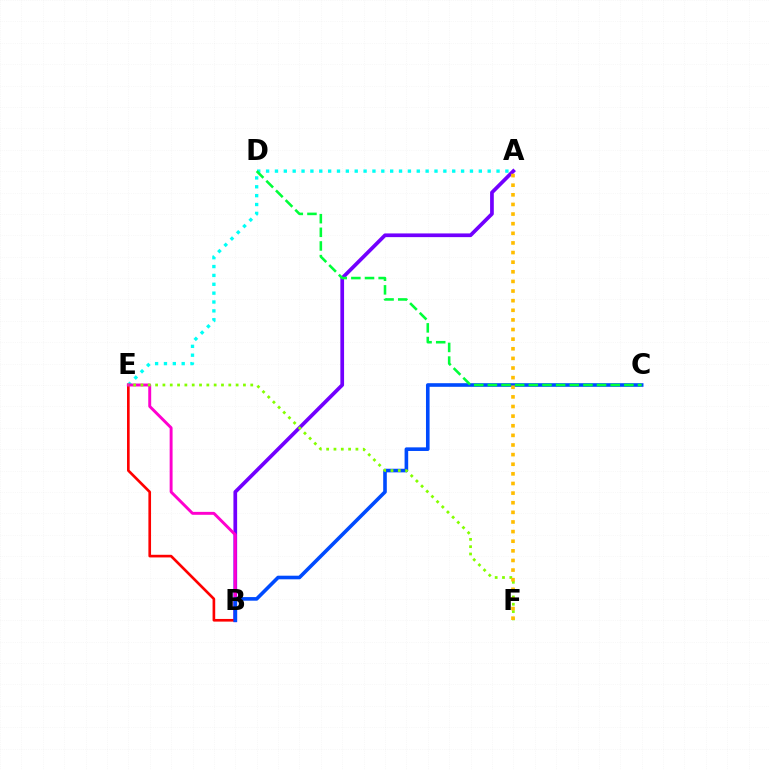{('A', 'E'): [{'color': '#00fff6', 'line_style': 'dotted', 'thickness': 2.41}], ('A', 'B'): [{'color': '#7200ff', 'line_style': 'solid', 'thickness': 2.67}], ('B', 'E'): [{'color': '#ff0000', 'line_style': 'solid', 'thickness': 1.91}, {'color': '#ff00cf', 'line_style': 'solid', 'thickness': 2.11}], ('B', 'C'): [{'color': '#004bff', 'line_style': 'solid', 'thickness': 2.6}], ('E', 'F'): [{'color': '#84ff00', 'line_style': 'dotted', 'thickness': 1.99}], ('C', 'D'): [{'color': '#00ff39', 'line_style': 'dashed', 'thickness': 1.85}], ('A', 'F'): [{'color': '#ffbd00', 'line_style': 'dotted', 'thickness': 2.61}]}